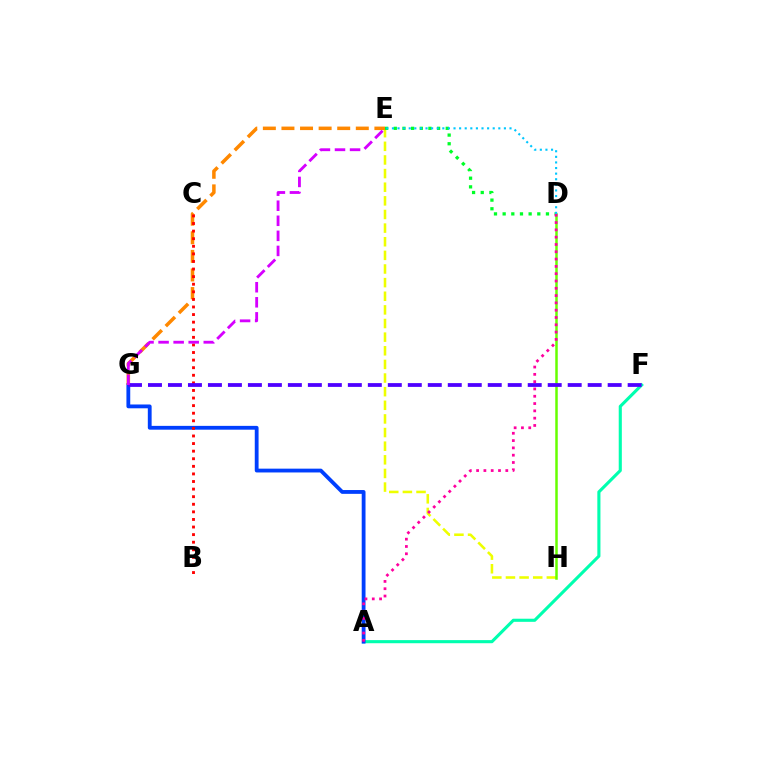{('E', 'H'): [{'color': '#eeff00', 'line_style': 'dashed', 'thickness': 1.85}], ('D', 'H'): [{'color': '#66ff00', 'line_style': 'solid', 'thickness': 1.8}], ('A', 'F'): [{'color': '#00ffaf', 'line_style': 'solid', 'thickness': 2.24}], ('D', 'E'): [{'color': '#00ff27', 'line_style': 'dotted', 'thickness': 2.35}, {'color': '#00c7ff', 'line_style': 'dotted', 'thickness': 1.52}], ('A', 'G'): [{'color': '#003fff', 'line_style': 'solid', 'thickness': 2.74}], ('E', 'G'): [{'color': '#ff8800', 'line_style': 'dashed', 'thickness': 2.53}, {'color': '#d600ff', 'line_style': 'dashed', 'thickness': 2.05}], ('A', 'D'): [{'color': '#ff00a0', 'line_style': 'dotted', 'thickness': 1.98}], ('B', 'C'): [{'color': '#ff0000', 'line_style': 'dotted', 'thickness': 2.06}], ('F', 'G'): [{'color': '#4f00ff', 'line_style': 'dashed', 'thickness': 2.72}]}